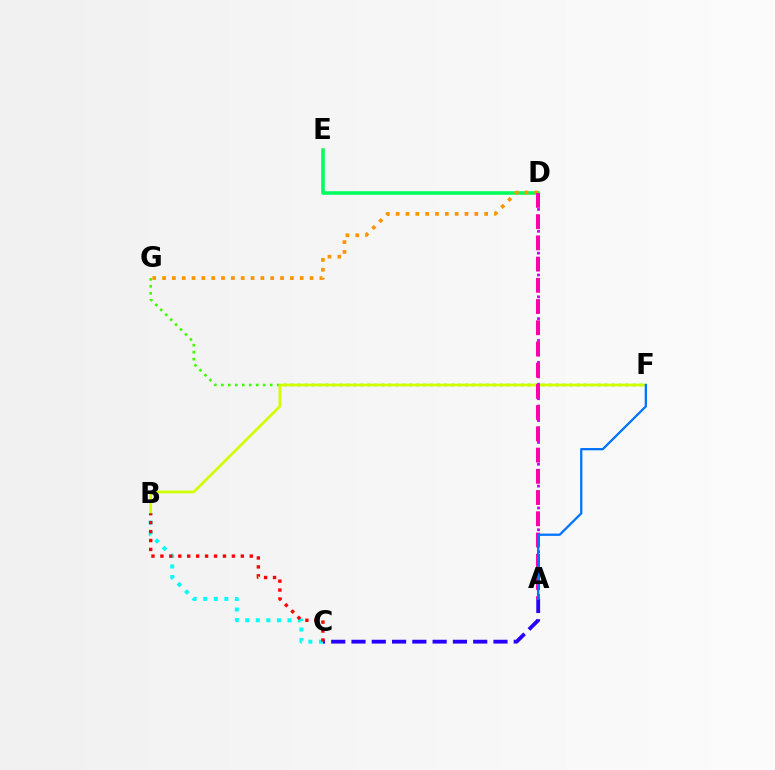{('F', 'G'): [{'color': '#3dff00', 'line_style': 'dotted', 'thickness': 1.9}], ('A', 'C'): [{'color': '#2500ff', 'line_style': 'dashed', 'thickness': 2.76}], ('B', 'F'): [{'color': '#d1ff00', 'line_style': 'solid', 'thickness': 1.97}], ('D', 'E'): [{'color': '#00ff5c', 'line_style': 'solid', 'thickness': 2.57}], ('D', 'G'): [{'color': '#ff9400', 'line_style': 'dotted', 'thickness': 2.67}], ('A', 'D'): [{'color': '#b900ff', 'line_style': 'dotted', 'thickness': 1.98}, {'color': '#ff00ac', 'line_style': 'dashed', 'thickness': 2.88}], ('B', 'C'): [{'color': '#00fff6', 'line_style': 'dotted', 'thickness': 2.87}, {'color': '#ff0000', 'line_style': 'dotted', 'thickness': 2.43}], ('A', 'F'): [{'color': '#0074ff', 'line_style': 'solid', 'thickness': 1.64}]}